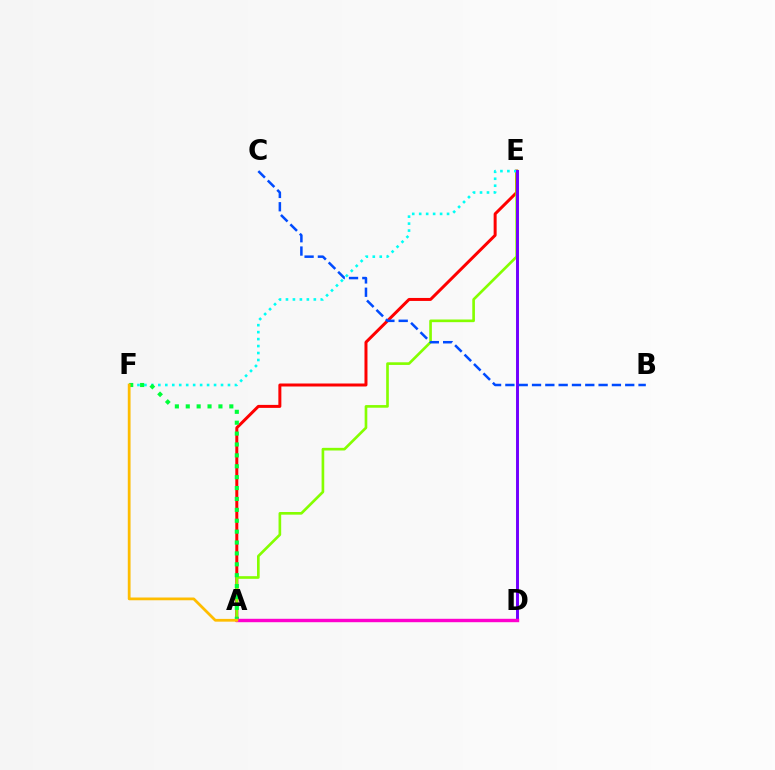{('A', 'E'): [{'color': '#ff0000', 'line_style': 'solid', 'thickness': 2.15}, {'color': '#84ff00', 'line_style': 'solid', 'thickness': 1.91}], ('E', 'F'): [{'color': '#00fff6', 'line_style': 'dotted', 'thickness': 1.89}], ('D', 'E'): [{'color': '#7200ff', 'line_style': 'solid', 'thickness': 2.13}], ('B', 'C'): [{'color': '#004bff', 'line_style': 'dashed', 'thickness': 1.81}], ('A', 'F'): [{'color': '#00ff39', 'line_style': 'dotted', 'thickness': 2.96}, {'color': '#ffbd00', 'line_style': 'solid', 'thickness': 1.99}], ('A', 'D'): [{'color': '#ff00cf', 'line_style': 'solid', 'thickness': 2.46}]}